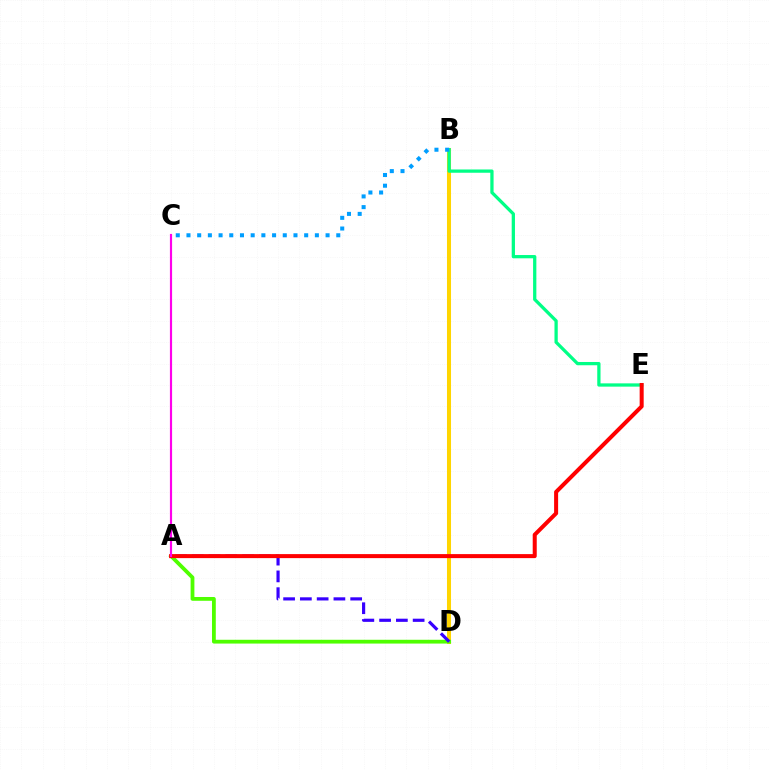{('B', 'D'): [{'color': '#ffd500', 'line_style': 'solid', 'thickness': 2.92}], ('A', 'D'): [{'color': '#4fff00', 'line_style': 'solid', 'thickness': 2.73}, {'color': '#3700ff', 'line_style': 'dashed', 'thickness': 2.28}], ('B', 'E'): [{'color': '#00ff86', 'line_style': 'solid', 'thickness': 2.35}], ('B', 'C'): [{'color': '#009eff', 'line_style': 'dotted', 'thickness': 2.91}], ('A', 'E'): [{'color': '#ff0000', 'line_style': 'solid', 'thickness': 2.9}], ('A', 'C'): [{'color': '#ff00ed', 'line_style': 'solid', 'thickness': 1.56}]}